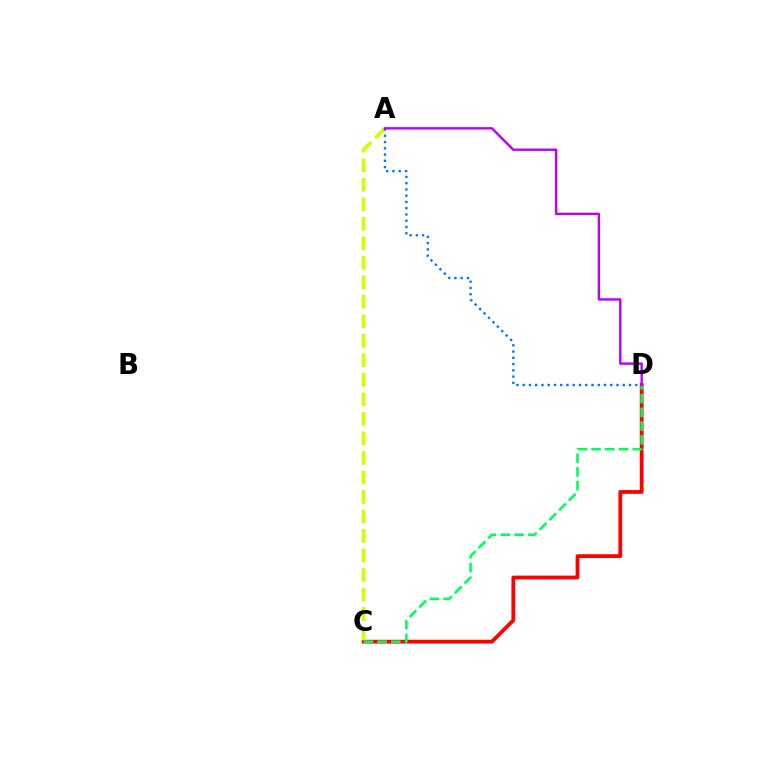{('C', 'D'): [{'color': '#ff0000', 'line_style': 'solid', 'thickness': 2.72}, {'color': '#00ff5c', 'line_style': 'dashed', 'thickness': 1.87}], ('A', 'C'): [{'color': '#d1ff00', 'line_style': 'dashed', 'thickness': 2.65}], ('A', 'D'): [{'color': '#0074ff', 'line_style': 'dotted', 'thickness': 1.7}, {'color': '#b900ff', 'line_style': 'solid', 'thickness': 1.73}]}